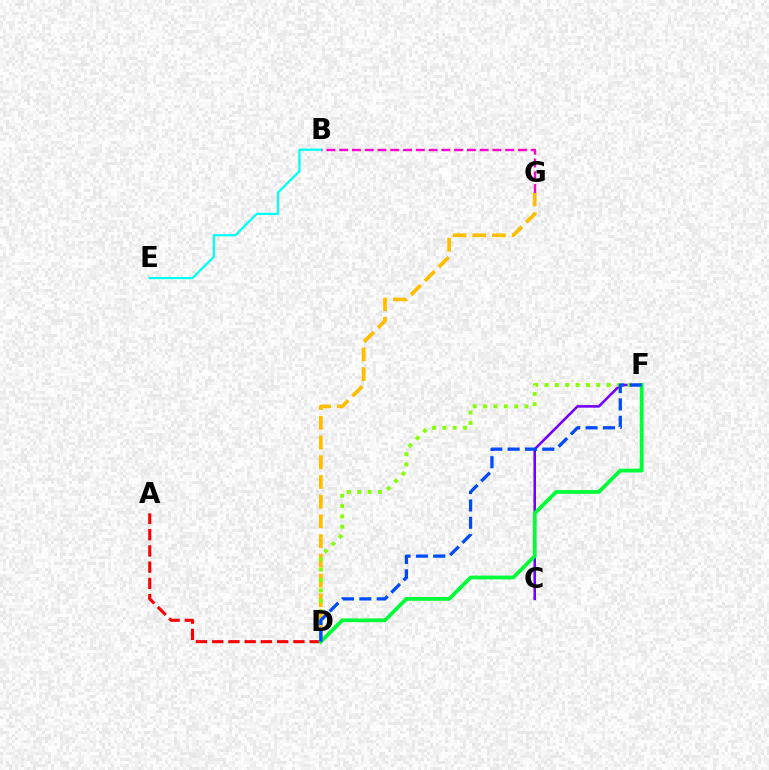{('C', 'F'): [{'color': '#7200ff', 'line_style': 'solid', 'thickness': 1.85}], ('A', 'D'): [{'color': '#ff0000', 'line_style': 'dashed', 'thickness': 2.21}], ('D', 'G'): [{'color': '#ffbd00', 'line_style': 'dashed', 'thickness': 2.68}], ('D', 'F'): [{'color': '#84ff00', 'line_style': 'dotted', 'thickness': 2.81}, {'color': '#00ff39', 'line_style': 'solid', 'thickness': 2.73}, {'color': '#004bff', 'line_style': 'dashed', 'thickness': 2.36}], ('B', 'G'): [{'color': '#ff00cf', 'line_style': 'dashed', 'thickness': 1.73}], ('B', 'E'): [{'color': '#00fff6', 'line_style': 'solid', 'thickness': 1.63}]}